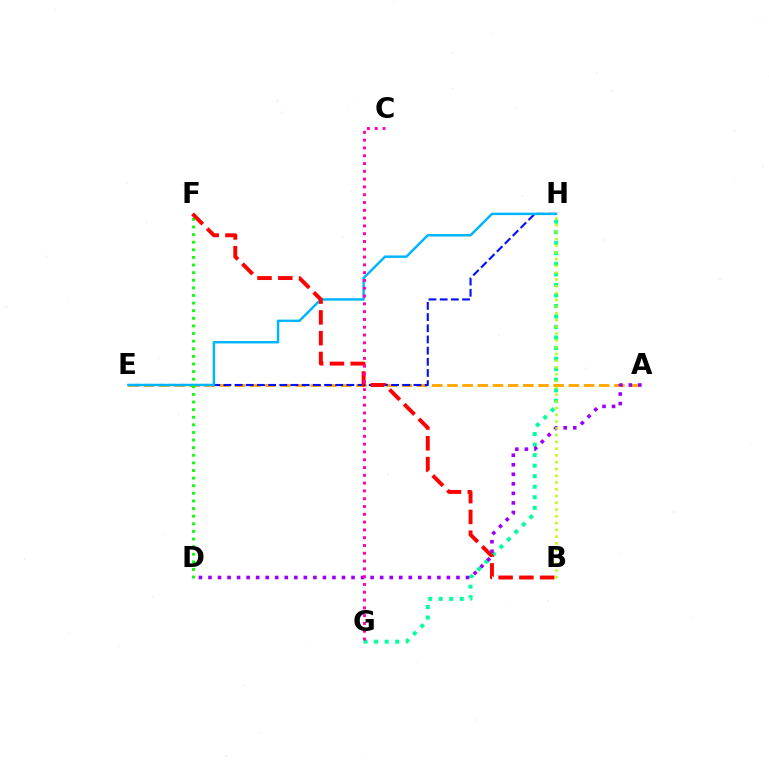{('G', 'H'): [{'color': '#00ff9d', 'line_style': 'dotted', 'thickness': 2.86}], ('A', 'E'): [{'color': '#ffa500', 'line_style': 'dashed', 'thickness': 2.06}], ('E', 'H'): [{'color': '#0010ff', 'line_style': 'dashed', 'thickness': 1.52}, {'color': '#00b5ff', 'line_style': 'solid', 'thickness': 1.76}], ('A', 'D'): [{'color': '#9b00ff', 'line_style': 'dotted', 'thickness': 2.59}], ('D', 'F'): [{'color': '#08ff00', 'line_style': 'dotted', 'thickness': 2.07}], ('B', 'F'): [{'color': '#ff0000', 'line_style': 'dashed', 'thickness': 2.82}], ('B', 'H'): [{'color': '#b3ff00', 'line_style': 'dotted', 'thickness': 1.84}], ('C', 'G'): [{'color': '#ff00bd', 'line_style': 'dotted', 'thickness': 2.12}]}